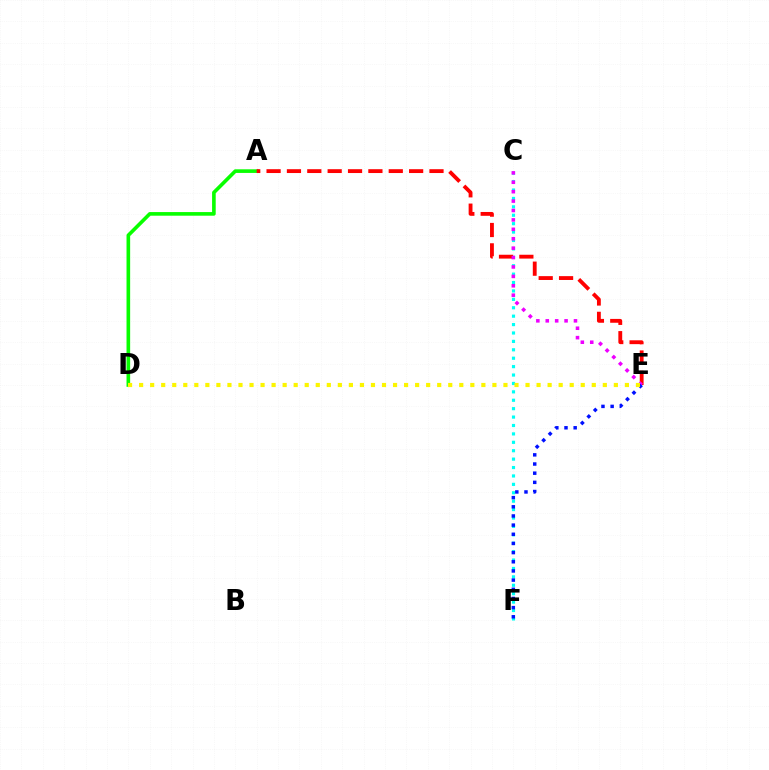{('C', 'F'): [{'color': '#00fff6', 'line_style': 'dotted', 'thickness': 2.28}], ('A', 'D'): [{'color': '#08ff00', 'line_style': 'solid', 'thickness': 2.61}], ('A', 'E'): [{'color': '#ff0000', 'line_style': 'dashed', 'thickness': 2.77}], ('C', 'E'): [{'color': '#ee00ff', 'line_style': 'dotted', 'thickness': 2.56}], ('E', 'F'): [{'color': '#0010ff', 'line_style': 'dotted', 'thickness': 2.49}], ('D', 'E'): [{'color': '#fcf500', 'line_style': 'dotted', 'thickness': 3.0}]}